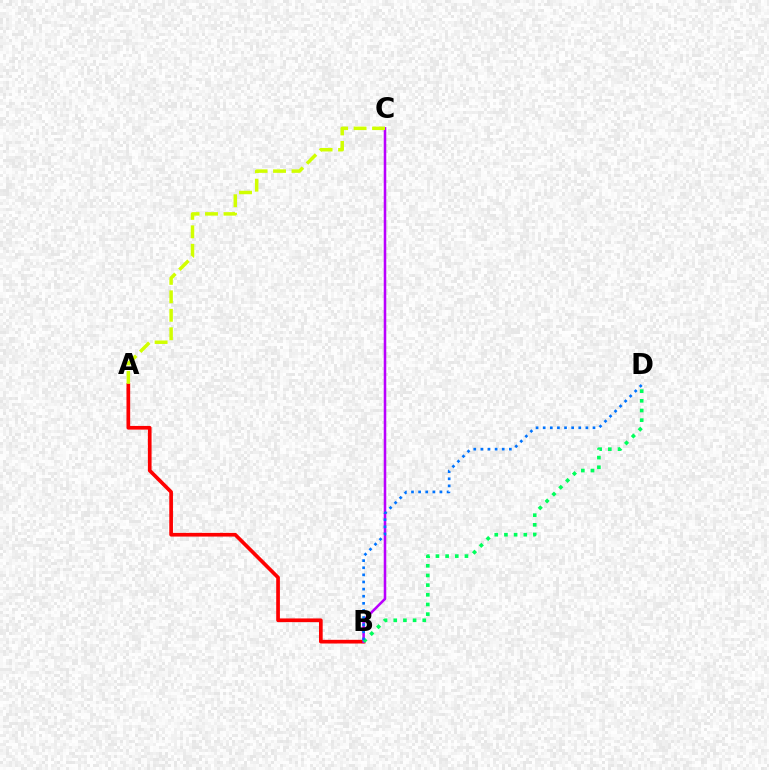{('A', 'B'): [{'color': '#ff0000', 'line_style': 'solid', 'thickness': 2.66}], ('B', 'C'): [{'color': '#b900ff', 'line_style': 'solid', 'thickness': 1.84}], ('A', 'C'): [{'color': '#d1ff00', 'line_style': 'dashed', 'thickness': 2.51}], ('B', 'D'): [{'color': '#00ff5c', 'line_style': 'dotted', 'thickness': 2.63}, {'color': '#0074ff', 'line_style': 'dotted', 'thickness': 1.93}]}